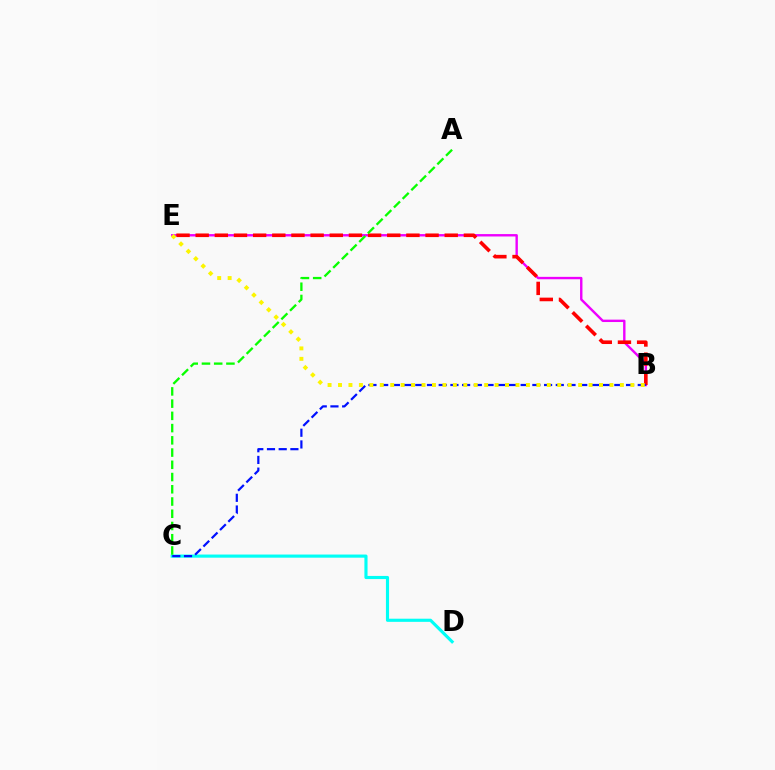{('B', 'E'): [{'color': '#ee00ff', 'line_style': 'solid', 'thickness': 1.72}, {'color': '#ff0000', 'line_style': 'dashed', 'thickness': 2.6}, {'color': '#fcf500', 'line_style': 'dotted', 'thickness': 2.84}], ('C', 'D'): [{'color': '#00fff6', 'line_style': 'solid', 'thickness': 2.26}], ('B', 'C'): [{'color': '#0010ff', 'line_style': 'dashed', 'thickness': 1.59}], ('A', 'C'): [{'color': '#08ff00', 'line_style': 'dashed', 'thickness': 1.66}]}